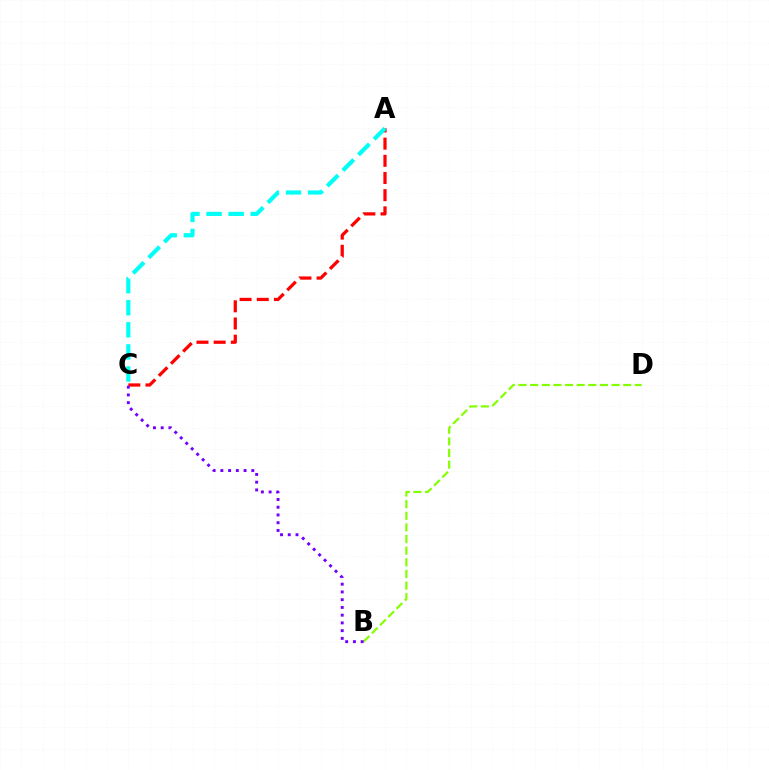{('B', 'D'): [{'color': '#84ff00', 'line_style': 'dashed', 'thickness': 1.58}], ('A', 'C'): [{'color': '#ff0000', 'line_style': 'dashed', 'thickness': 2.33}, {'color': '#00fff6', 'line_style': 'dashed', 'thickness': 3.0}], ('B', 'C'): [{'color': '#7200ff', 'line_style': 'dotted', 'thickness': 2.1}]}